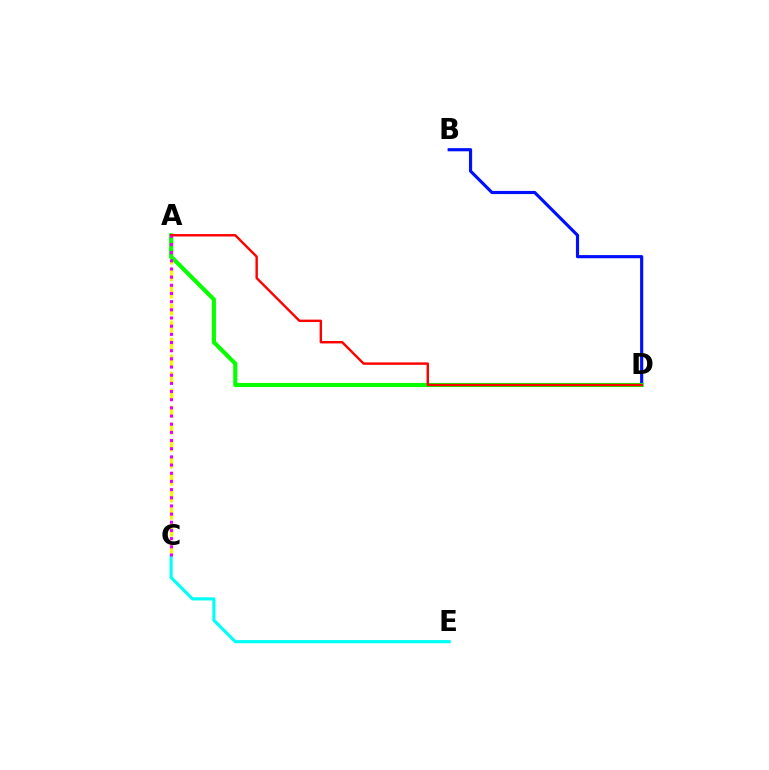{('A', 'C'): [{'color': '#fcf500', 'line_style': 'dashed', 'thickness': 2.31}, {'color': '#ee00ff', 'line_style': 'dotted', 'thickness': 2.22}], ('C', 'E'): [{'color': '#00fff6', 'line_style': 'solid', 'thickness': 2.26}], ('B', 'D'): [{'color': '#0010ff', 'line_style': 'solid', 'thickness': 2.27}], ('A', 'D'): [{'color': '#08ff00', 'line_style': 'solid', 'thickness': 2.96}, {'color': '#ff0000', 'line_style': 'solid', 'thickness': 1.74}]}